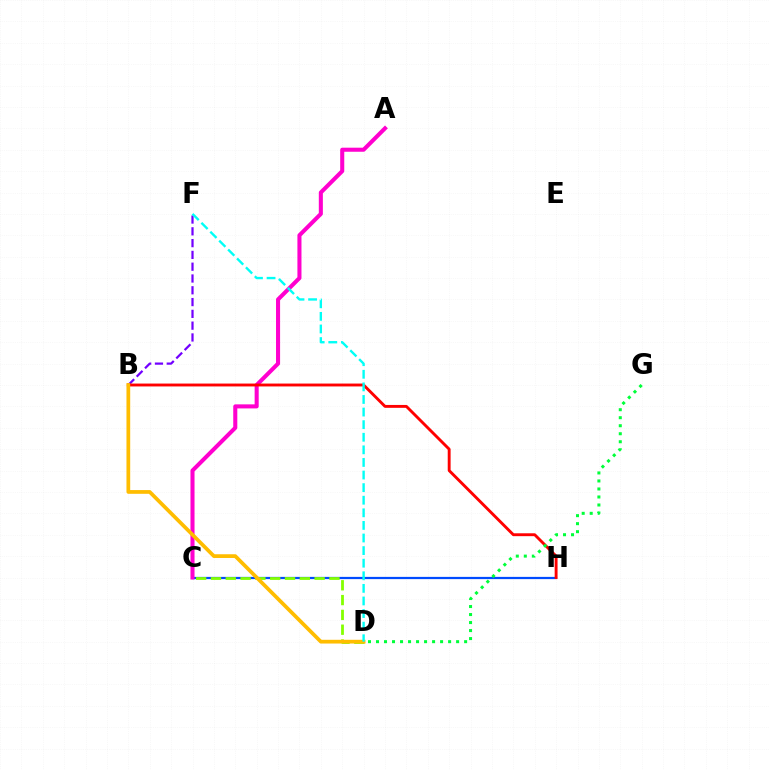{('C', 'H'): [{'color': '#004bff', 'line_style': 'solid', 'thickness': 1.6}], ('A', 'C'): [{'color': '#ff00cf', 'line_style': 'solid', 'thickness': 2.92}], ('B', 'F'): [{'color': '#7200ff', 'line_style': 'dashed', 'thickness': 1.6}], ('B', 'H'): [{'color': '#ff0000', 'line_style': 'solid', 'thickness': 2.08}], ('C', 'D'): [{'color': '#84ff00', 'line_style': 'dashed', 'thickness': 2.01}], ('B', 'D'): [{'color': '#ffbd00', 'line_style': 'solid', 'thickness': 2.69}], ('D', 'F'): [{'color': '#00fff6', 'line_style': 'dashed', 'thickness': 1.71}], ('D', 'G'): [{'color': '#00ff39', 'line_style': 'dotted', 'thickness': 2.18}]}